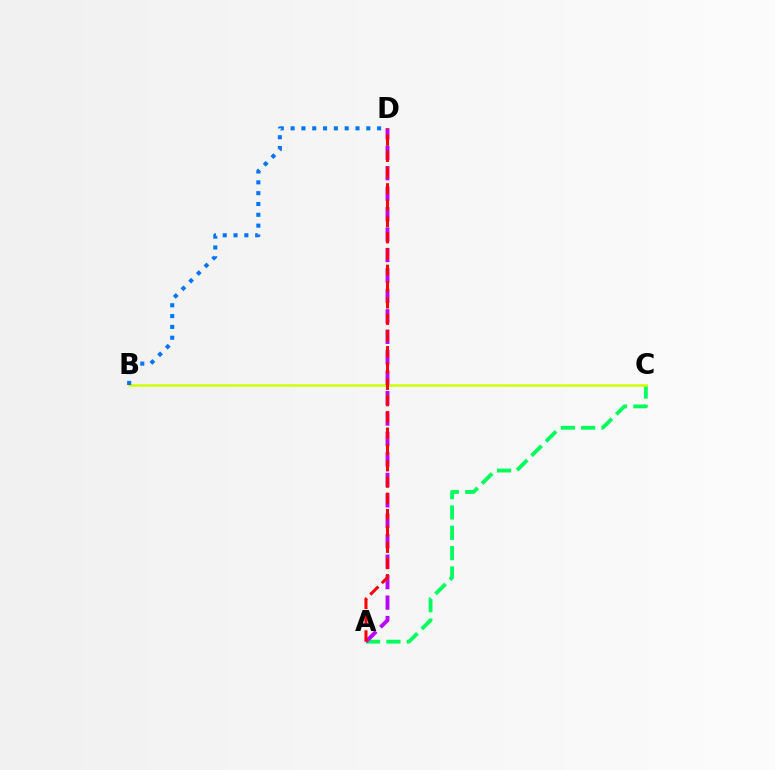{('A', 'C'): [{'color': '#00ff5c', 'line_style': 'dashed', 'thickness': 2.76}], ('B', 'C'): [{'color': '#d1ff00', 'line_style': 'solid', 'thickness': 1.83}], ('A', 'D'): [{'color': '#b900ff', 'line_style': 'dashed', 'thickness': 2.78}, {'color': '#ff0000', 'line_style': 'dashed', 'thickness': 2.21}], ('B', 'D'): [{'color': '#0074ff', 'line_style': 'dotted', 'thickness': 2.94}]}